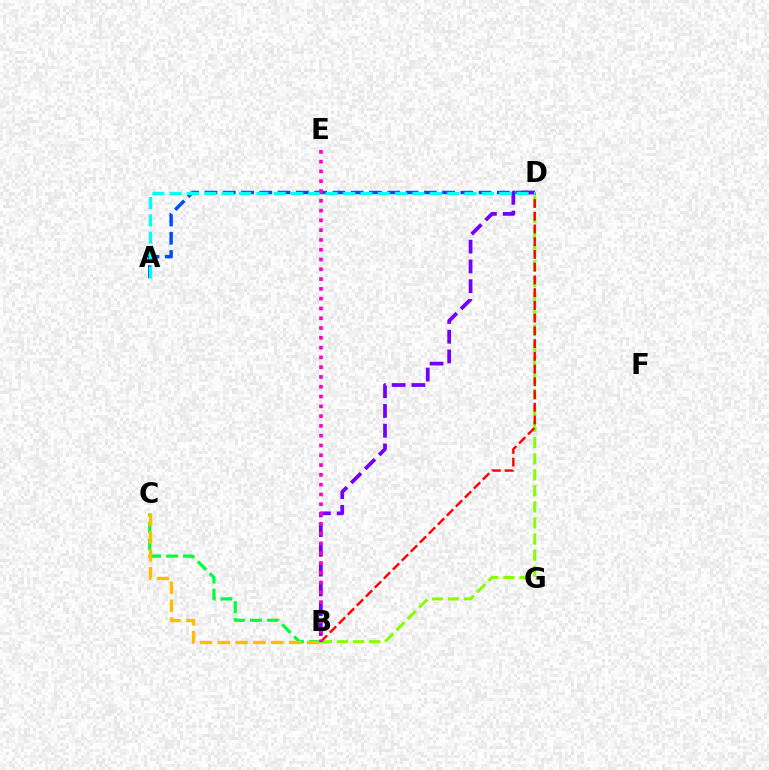{('A', 'D'): [{'color': '#004bff', 'line_style': 'dashed', 'thickness': 2.48}, {'color': '#00fff6', 'line_style': 'dashed', 'thickness': 2.36}], ('B', 'D'): [{'color': '#84ff00', 'line_style': 'dashed', 'thickness': 2.18}, {'color': '#ff0000', 'line_style': 'dashed', 'thickness': 1.73}, {'color': '#7200ff', 'line_style': 'dashed', 'thickness': 2.69}], ('B', 'C'): [{'color': '#00ff39', 'line_style': 'dashed', 'thickness': 2.3}, {'color': '#ffbd00', 'line_style': 'dashed', 'thickness': 2.42}], ('B', 'E'): [{'color': '#ff00cf', 'line_style': 'dotted', 'thickness': 2.66}]}